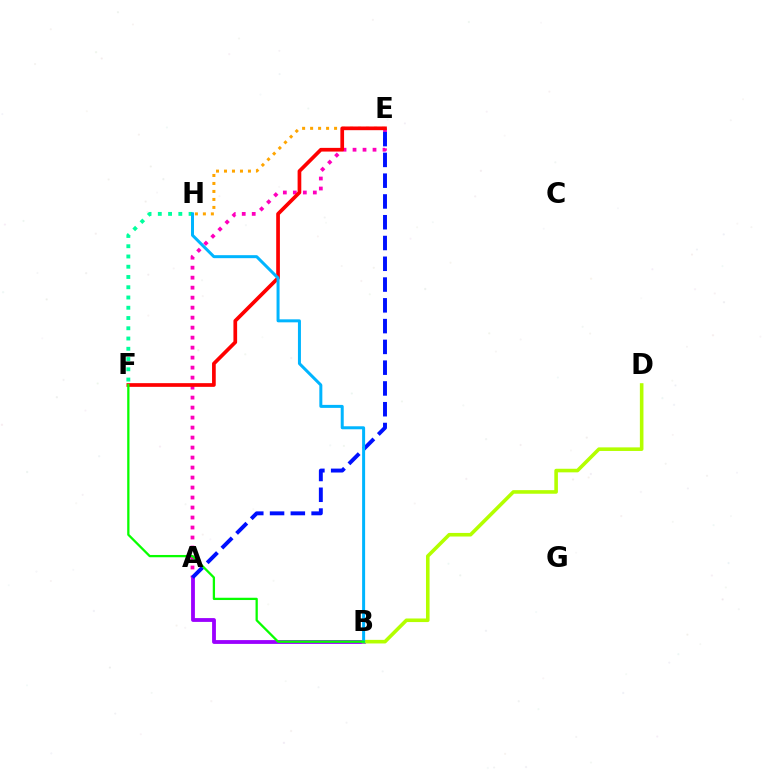{('F', 'H'): [{'color': '#00ff9d', 'line_style': 'dotted', 'thickness': 2.79}], ('E', 'H'): [{'color': '#ffa500', 'line_style': 'dotted', 'thickness': 2.17}], ('A', 'E'): [{'color': '#ff00bd', 'line_style': 'dotted', 'thickness': 2.72}, {'color': '#0010ff', 'line_style': 'dashed', 'thickness': 2.82}], ('A', 'B'): [{'color': '#9b00ff', 'line_style': 'solid', 'thickness': 2.75}], ('E', 'F'): [{'color': '#ff0000', 'line_style': 'solid', 'thickness': 2.66}], ('B', 'D'): [{'color': '#b3ff00', 'line_style': 'solid', 'thickness': 2.58}], ('B', 'H'): [{'color': '#00b5ff', 'line_style': 'solid', 'thickness': 2.16}], ('B', 'F'): [{'color': '#08ff00', 'line_style': 'solid', 'thickness': 1.64}]}